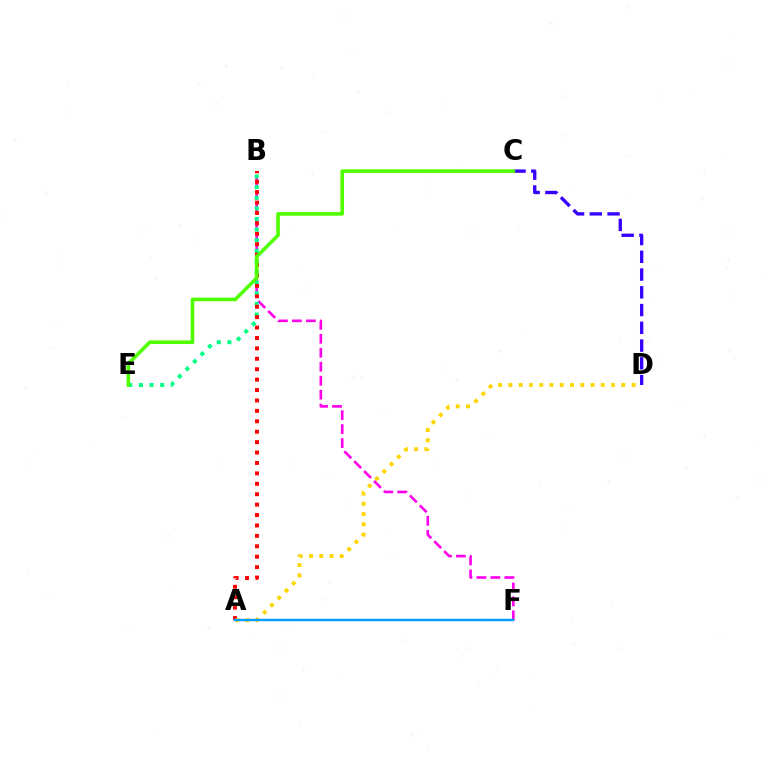{('B', 'F'): [{'color': '#ff00ed', 'line_style': 'dashed', 'thickness': 1.9}], ('B', 'E'): [{'color': '#00ff86', 'line_style': 'dotted', 'thickness': 2.88}], ('A', 'B'): [{'color': '#ff0000', 'line_style': 'dotted', 'thickness': 2.83}], ('A', 'D'): [{'color': '#ffd500', 'line_style': 'dotted', 'thickness': 2.79}], ('A', 'F'): [{'color': '#009eff', 'line_style': 'solid', 'thickness': 1.74}], ('C', 'D'): [{'color': '#3700ff', 'line_style': 'dashed', 'thickness': 2.41}], ('C', 'E'): [{'color': '#4fff00', 'line_style': 'solid', 'thickness': 2.6}]}